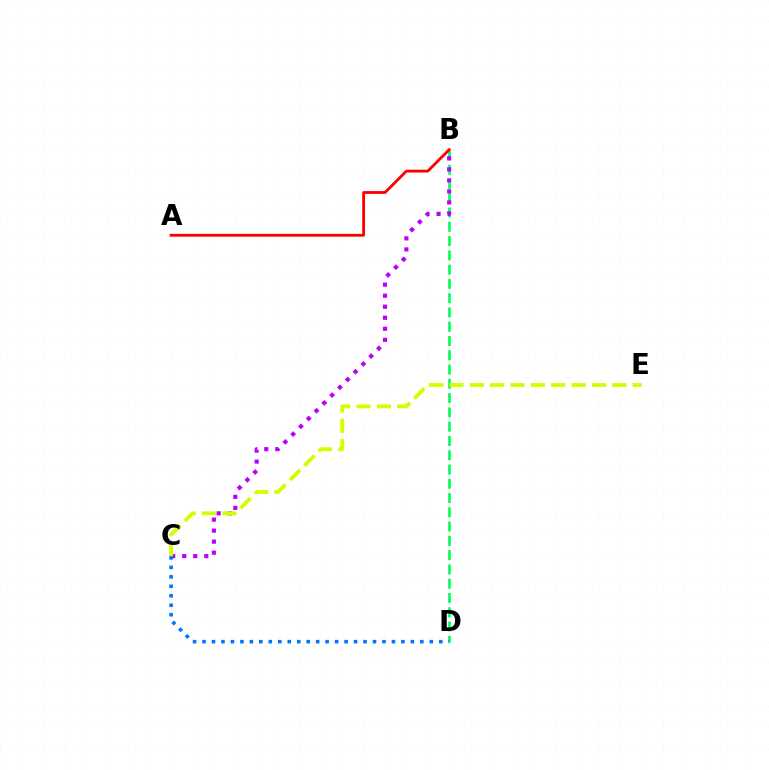{('B', 'D'): [{'color': '#00ff5c', 'line_style': 'dashed', 'thickness': 1.94}], ('B', 'C'): [{'color': '#b900ff', 'line_style': 'dotted', 'thickness': 3.0}], ('A', 'B'): [{'color': '#ff0000', 'line_style': 'solid', 'thickness': 2.03}], ('C', 'D'): [{'color': '#0074ff', 'line_style': 'dotted', 'thickness': 2.57}], ('C', 'E'): [{'color': '#d1ff00', 'line_style': 'dashed', 'thickness': 2.77}]}